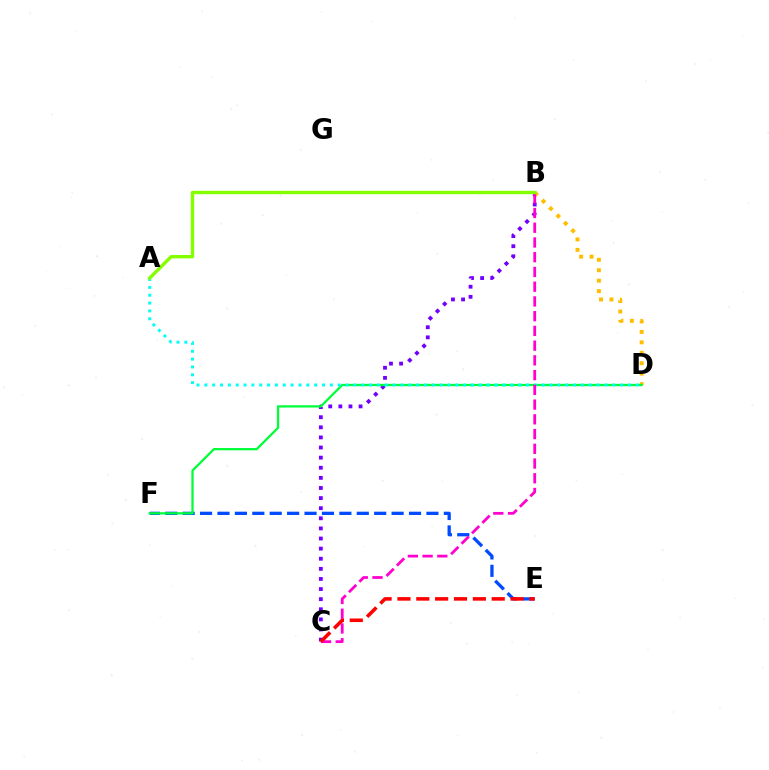{('E', 'F'): [{'color': '#004bff', 'line_style': 'dashed', 'thickness': 2.37}], ('B', 'C'): [{'color': '#7200ff', 'line_style': 'dotted', 'thickness': 2.75}, {'color': '#ff00cf', 'line_style': 'dashed', 'thickness': 2.0}], ('B', 'D'): [{'color': '#ffbd00', 'line_style': 'dotted', 'thickness': 2.84}], ('D', 'F'): [{'color': '#00ff39', 'line_style': 'solid', 'thickness': 1.63}], ('A', 'D'): [{'color': '#00fff6', 'line_style': 'dotted', 'thickness': 2.13}], ('A', 'B'): [{'color': '#84ff00', 'line_style': 'solid', 'thickness': 2.44}], ('C', 'E'): [{'color': '#ff0000', 'line_style': 'dashed', 'thickness': 2.56}]}